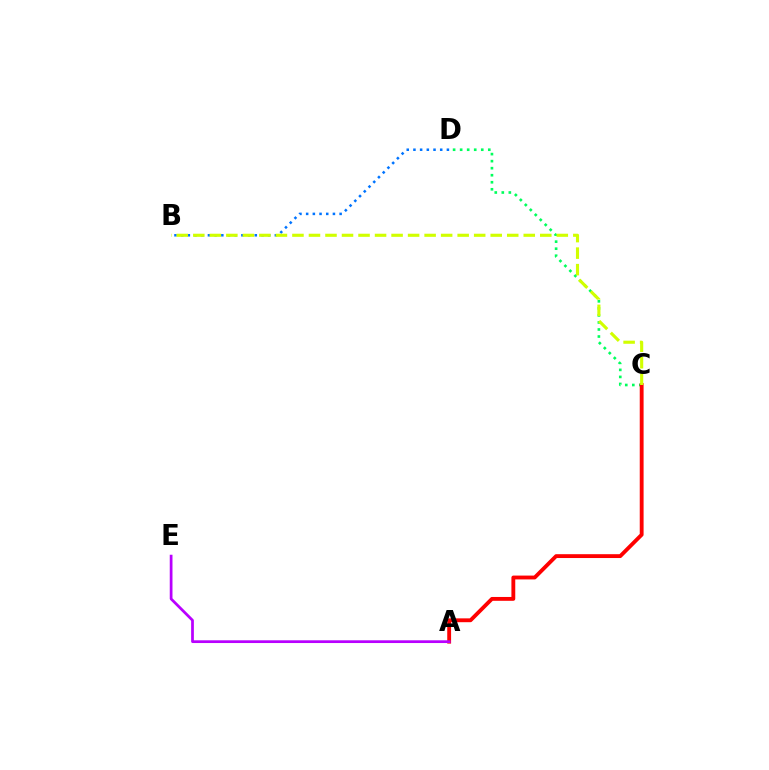{('C', 'D'): [{'color': '#00ff5c', 'line_style': 'dotted', 'thickness': 1.91}], ('B', 'D'): [{'color': '#0074ff', 'line_style': 'dotted', 'thickness': 1.82}], ('A', 'C'): [{'color': '#ff0000', 'line_style': 'solid', 'thickness': 2.77}], ('A', 'E'): [{'color': '#b900ff', 'line_style': 'solid', 'thickness': 1.97}], ('B', 'C'): [{'color': '#d1ff00', 'line_style': 'dashed', 'thickness': 2.24}]}